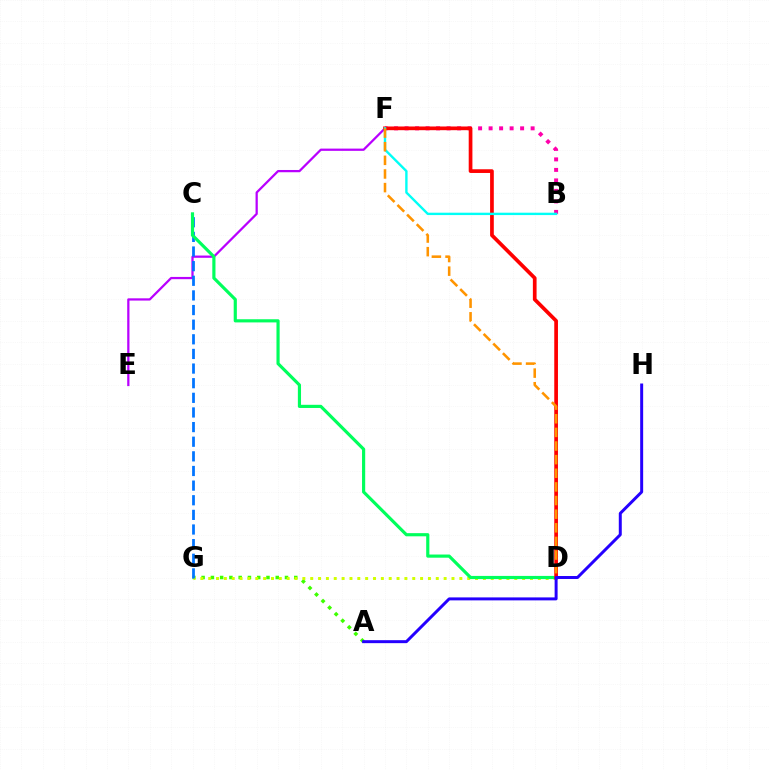{('E', 'F'): [{'color': '#b900ff', 'line_style': 'solid', 'thickness': 1.62}], ('A', 'G'): [{'color': '#3dff00', 'line_style': 'dotted', 'thickness': 2.52}], ('D', 'G'): [{'color': '#d1ff00', 'line_style': 'dotted', 'thickness': 2.13}], ('B', 'F'): [{'color': '#ff00ac', 'line_style': 'dotted', 'thickness': 2.85}, {'color': '#00fff6', 'line_style': 'solid', 'thickness': 1.71}], ('C', 'G'): [{'color': '#0074ff', 'line_style': 'dashed', 'thickness': 1.99}], ('C', 'D'): [{'color': '#00ff5c', 'line_style': 'solid', 'thickness': 2.28}], ('D', 'F'): [{'color': '#ff0000', 'line_style': 'solid', 'thickness': 2.67}, {'color': '#ff9400', 'line_style': 'dashed', 'thickness': 1.85}], ('A', 'H'): [{'color': '#2500ff', 'line_style': 'solid', 'thickness': 2.14}]}